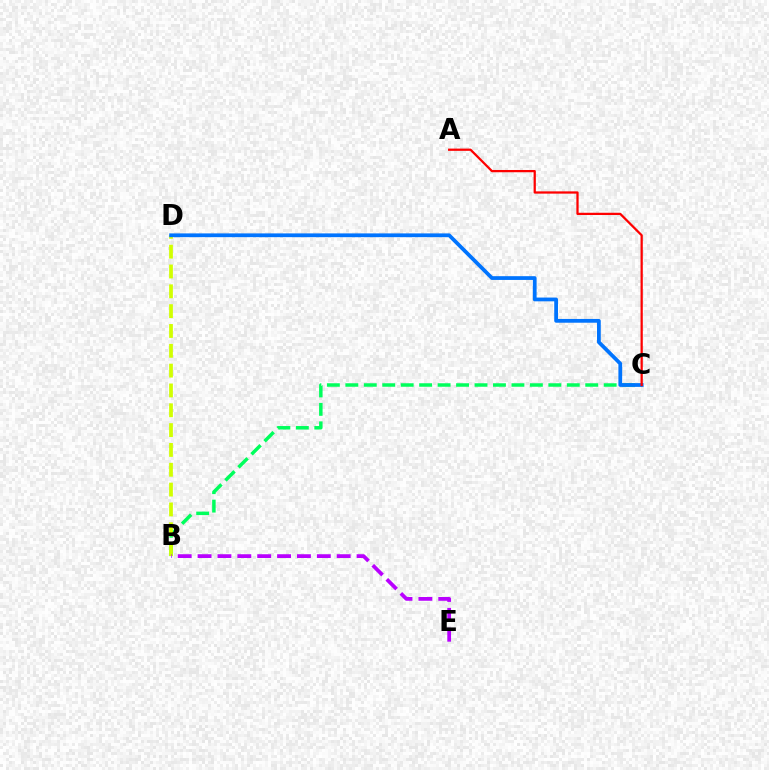{('B', 'C'): [{'color': '#00ff5c', 'line_style': 'dashed', 'thickness': 2.51}], ('B', 'D'): [{'color': '#d1ff00', 'line_style': 'dashed', 'thickness': 2.69}], ('B', 'E'): [{'color': '#b900ff', 'line_style': 'dashed', 'thickness': 2.7}], ('C', 'D'): [{'color': '#0074ff', 'line_style': 'solid', 'thickness': 2.71}], ('A', 'C'): [{'color': '#ff0000', 'line_style': 'solid', 'thickness': 1.62}]}